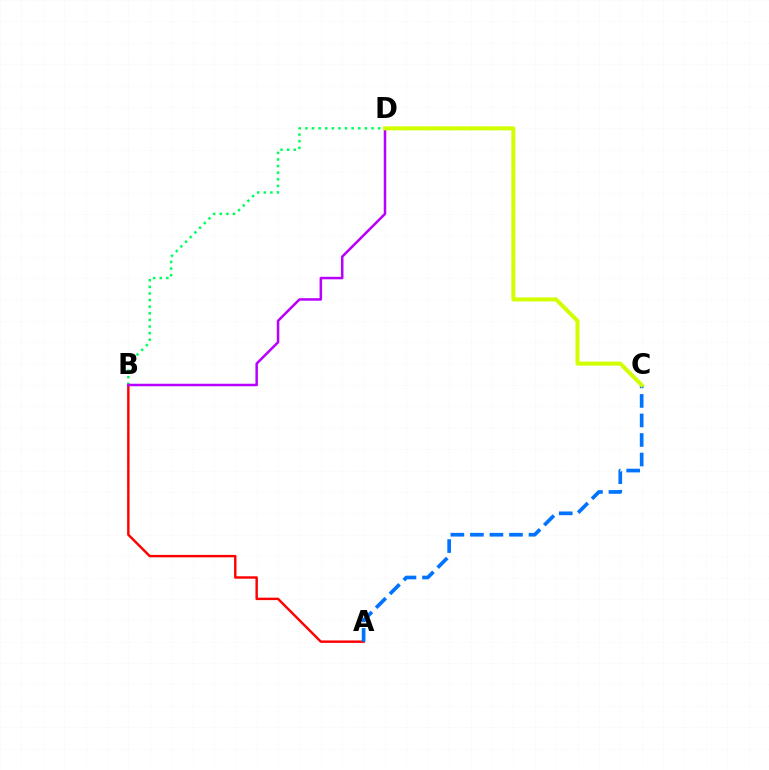{('A', 'B'): [{'color': '#ff0000', 'line_style': 'solid', 'thickness': 1.75}], ('A', 'C'): [{'color': '#0074ff', 'line_style': 'dashed', 'thickness': 2.65}], ('B', 'D'): [{'color': '#00ff5c', 'line_style': 'dotted', 'thickness': 1.8}, {'color': '#b900ff', 'line_style': 'solid', 'thickness': 1.81}], ('C', 'D'): [{'color': '#d1ff00', 'line_style': 'solid', 'thickness': 2.89}]}